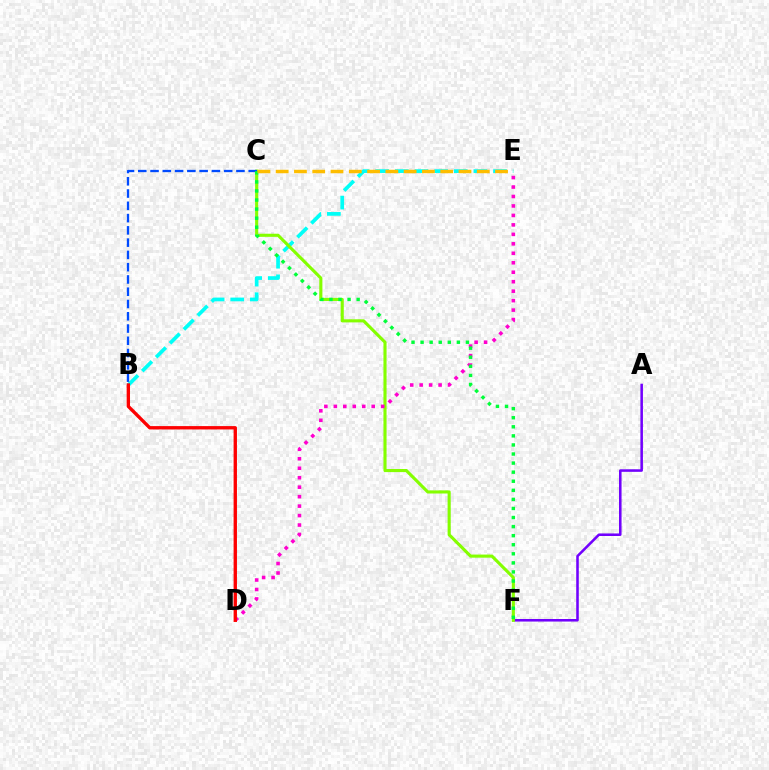{('B', 'E'): [{'color': '#00fff6', 'line_style': 'dashed', 'thickness': 2.67}], ('A', 'F'): [{'color': '#7200ff', 'line_style': 'solid', 'thickness': 1.84}], ('C', 'F'): [{'color': '#84ff00', 'line_style': 'solid', 'thickness': 2.24}, {'color': '#00ff39', 'line_style': 'dotted', 'thickness': 2.46}], ('B', 'C'): [{'color': '#004bff', 'line_style': 'dashed', 'thickness': 1.67}], ('D', 'E'): [{'color': '#ff00cf', 'line_style': 'dotted', 'thickness': 2.57}], ('B', 'D'): [{'color': '#ff0000', 'line_style': 'solid', 'thickness': 2.42}], ('C', 'E'): [{'color': '#ffbd00', 'line_style': 'dashed', 'thickness': 2.48}]}